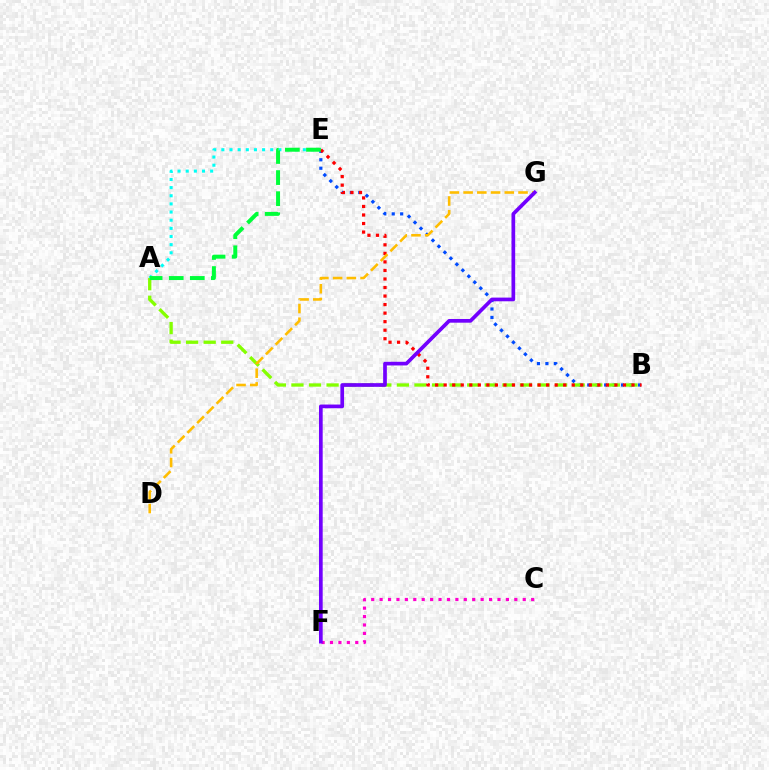{('B', 'E'): [{'color': '#004bff', 'line_style': 'dotted', 'thickness': 2.3}, {'color': '#ff0000', 'line_style': 'dotted', 'thickness': 2.32}], ('A', 'E'): [{'color': '#00fff6', 'line_style': 'dotted', 'thickness': 2.21}, {'color': '#00ff39', 'line_style': 'dashed', 'thickness': 2.86}], ('A', 'B'): [{'color': '#84ff00', 'line_style': 'dashed', 'thickness': 2.39}], ('D', 'G'): [{'color': '#ffbd00', 'line_style': 'dashed', 'thickness': 1.86}], ('C', 'F'): [{'color': '#ff00cf', 'line_style': 'dotted', 'thickness': 2.29}], ('F', 'G'): [{'color': '#7200ff', 'line_style': 'solid', 'thickness': 2.66}]}